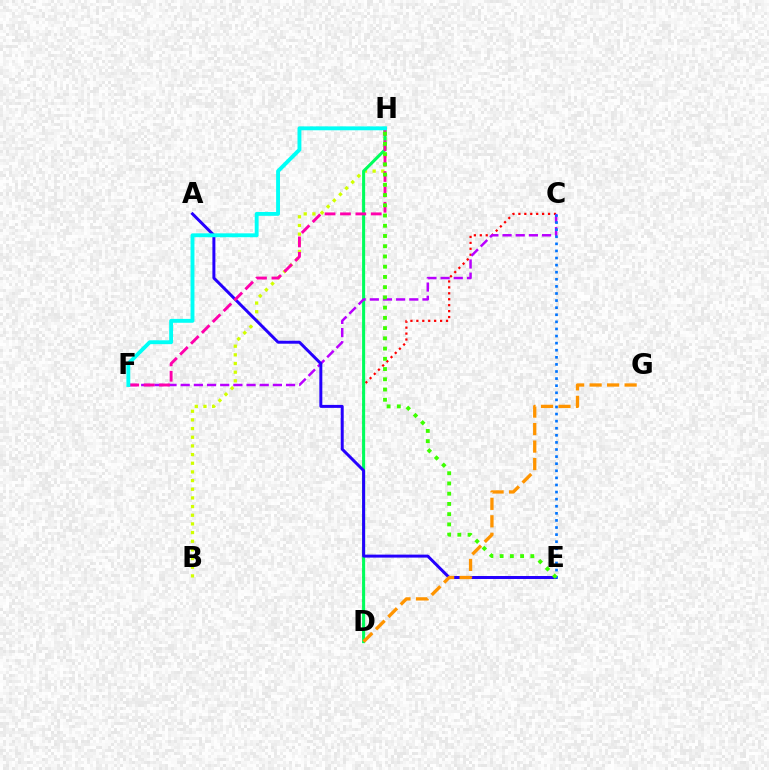{('C', 'D'): [{'color': '#ff0000', 'line_style': 'dotted', 'thickness': 1.61}], ('B', 'H'): [{'color': '#d1ff00', 'line_style': 'dotted', 'thickness': 2.35}], ('D', 'H'): [{'color': '#00ff5c', 'line_style': 'solid', 'thickness': 2.2}], ('C', 'F'): [{'color': '#b900ff', 'line_style': 'dashed', 'thickness': 1.79}], ('A', 'E'): [{'color': '#2500ff', 'line_style': 'solid', 'thickness': 2.14}], ('F', 'H'): [{'color': '#ff00ac', 'line_style': 'dashed', 'thickness': 2.09}, {'color': '#00fff6', 'line_style': 'solid', 'thickness': 2.79}], ('C', 'E'): [{'color': '#0074ff', 'line_style': 'dotted', 'thickness': 1.93}], ('D', 'G'): [{'color': '#ff9400', 'line_style': 'dashed', 'thickness': 2.38}], ('E', 'H'): [{'color': '#3dff00', 'line_style': 'dotted', 'thickness': 2.78}]}